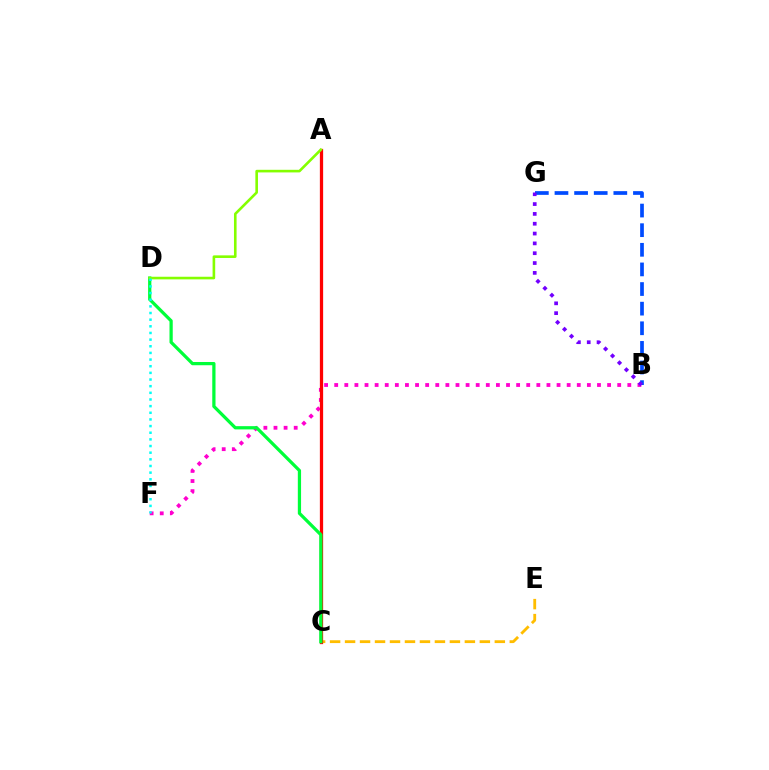{('B', 'F'): [{'color': '#ff00cf', 'line_style': 'dotted', 'thickness': 2.75}], ('B', 'G'): [{'color': '#004bff', 'line_style': 'dashed', 'thickness': 2.67}, {'color': '#7200ff', 'line_style': 'dotted', 'thickness': 2.67}], ('C', 'E'): [{'color': '#ffbd00', 'line_style': 'dashed', 'thickness': 2.03}], ('A', 'C'): [{'color': '#ff0000', 'line_style': 'solid', 'thickness': 2.35}], ('C', 'D'): [{'color': '#00ff39', 'line_style': 'solid', 'thickness': 2.34}], ('A', 'D'): [{'color': '#84ff00', 'line_style': 'solid', 'thickness': 1.88}], ('D', 'F'): [{'color': '#00fff6', 'line_style': 'dotted', 'thickness': 1.81}]}